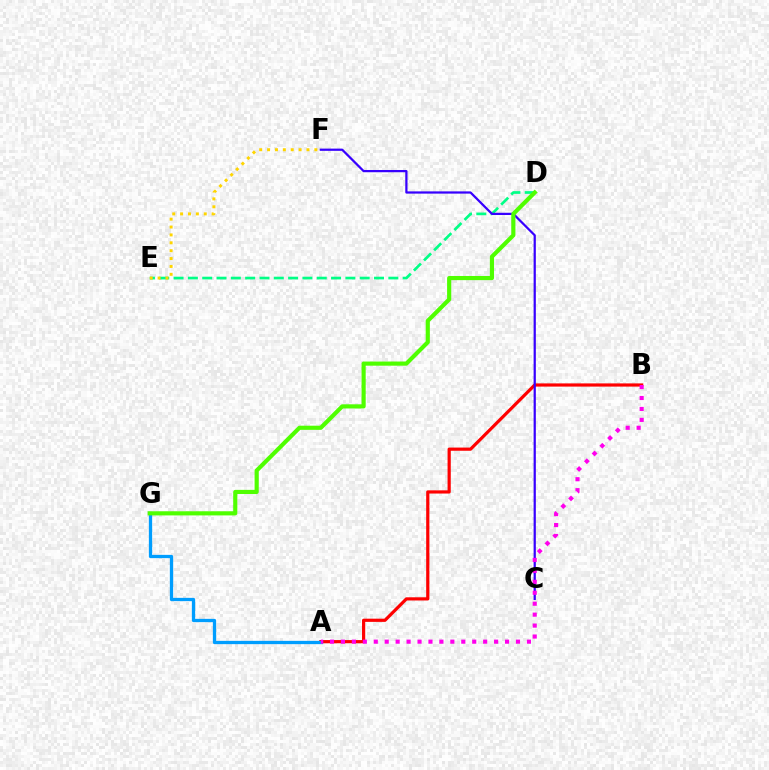{('D', 'E'): [{'color': '#00ff86', 'line_style': 'dashed', 'thickness': 1.95}], ('A', 'B'): [{'color': '#ff0000', 'line_style': 'solid', 'thickness': 2.3}, {'color': '#ff00ed', 'line_style': 'dotted', 'thickness': 2.97}], ('E', 'F'): [{'color': '#ffd500', 'line_style': 'dotted', 'thickness': 2.14}], ('A', 'G'): [{'color': '#009eff', 'line_style': 'solid', 'thickness': 2.36}], ('C', 'F'): [{'color': '#3700ff', 'line_style': 'solid', 'thickness': 1.61}], ('D', 'G'): [{'color': '#4fff00', 'line_style': 'solid', 'thickness': 2.99}]}